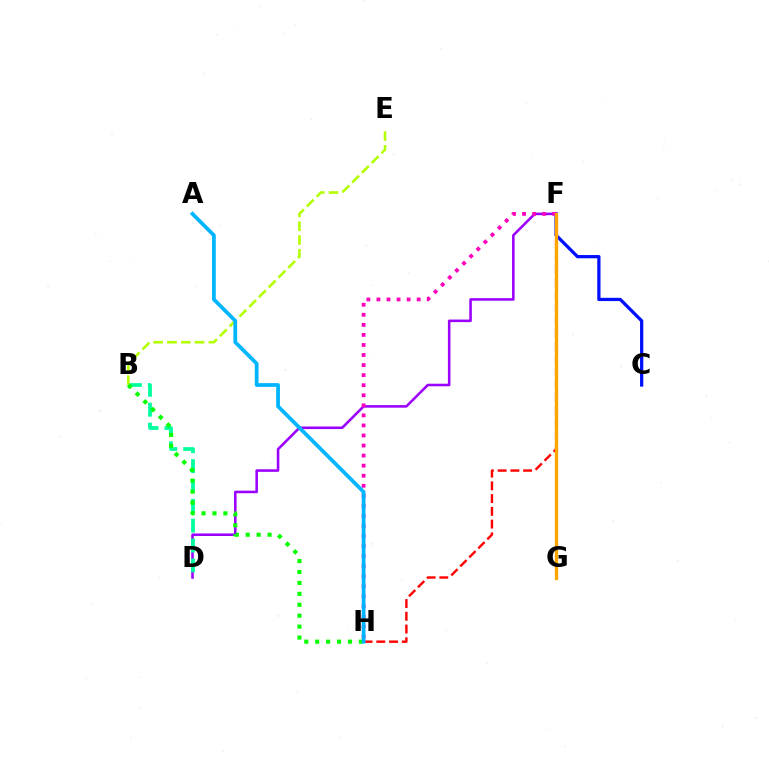{('D', 'F'): [{'color': '#9b00ff', 'line_style': 'solid', 'thickness': 1.85}], ('F', 'H'): [{'color': '#ff0000', 'line_style': 'dashed', 'thickness': 1.73}, {'color': '#ff00bd', 'line_style': 'dotted', 'thickness': 2.73}], ('C', 'F'): [{'color': '#0010ff', 'line_style': 'solid', 'thickness': 2.34}], ('F', 'G'): [{'color': '#ffa500', 'line_style': 'solid', 'thickness': 2.39}], ('B', 'D'): [{'color': '#00ff9d', 'line_style': 'dashed', 'thickness': 2.7}], ('B', 'E'): [{'color': '#b3ff00', 'line_style': 'dashed', 'thickness': 1.88}], ('B', 'H'): [{'color': '#08ff00', 'line_style': 'dotted', 'thickness': 2.97}], ('A', 'H'): [{'color': '#00b5ff', 'line_style': 'solid', 'thickness': 2.69}]}